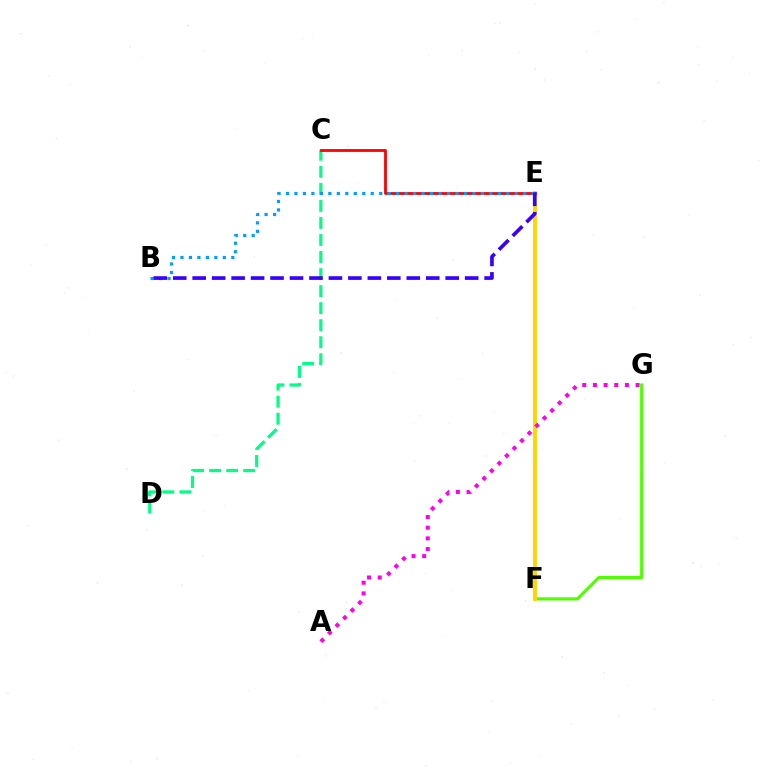{('F', 'G'): [{'color': '#4fff00', 'line_style': 'solid', 'thickness': 2.25}], ('C', 'D'): [{'color': '#00ff86', 'line_style': 'dashed', 'thickness': 2.31}], ('E', 'F'): [{'color': '#ffd500', 'line_style': 'solid', 'thickness': 2.8}], ('C', 'E'): [{'color': '#ff0000', 'line_style': 'solid', 'thickness': 2.02}], ('A', 'G'): [{'color': '#ff00ed', 'line_style': 'dotted', 'thickness': 2.9}], ('B', 'E'): [{'color': '#009eff', 'line_style': 'dotted', 'thickness': 2.3}, {'color': '#3700ff', 'line_style': 'dashed', 'thickness': 2.64}]}